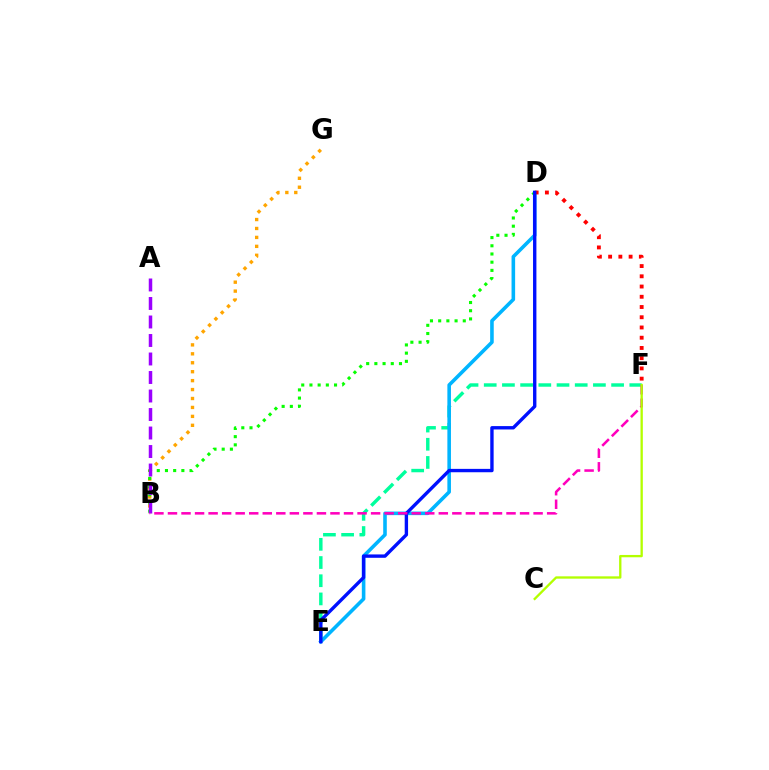{('B', 'G'): [{'color': '#ffa500', 'line_style': 'dotted', 'thickness': 2.43}], ('B', 'D'): [{'color': '#08ff00', 'line_style': 'dotted', 'thickness': 2.23}], ('E', 'F'): [{'color': '#00ff9d', 'line_style': 'dashed', 'thickness': 2.47}], ('D', 'E'): [{'color': '#00b5ff', 'line_style': 'solid', 'thickness': 2.58}, {'color': '#0010ff', 'line_style': 'solid', 'thickness': 2.43}], ('A', 'B'): [{'color': '#9b00ff', 'line_style': 'dashed', 'thickness': 2.51}], ('D', 'F'): [{'color': '#ff0000', 'line_style': 'dotted', 'thickness': 2.78}], ('B', 'F'): [{'color': '#ff00bd', 'line_style': 'dashed', 'thickness': 1.84}], ('C', 'F'): [{'color': '#b3ff00', 'line_style': 'solid', 'thickness': 1.68}]}